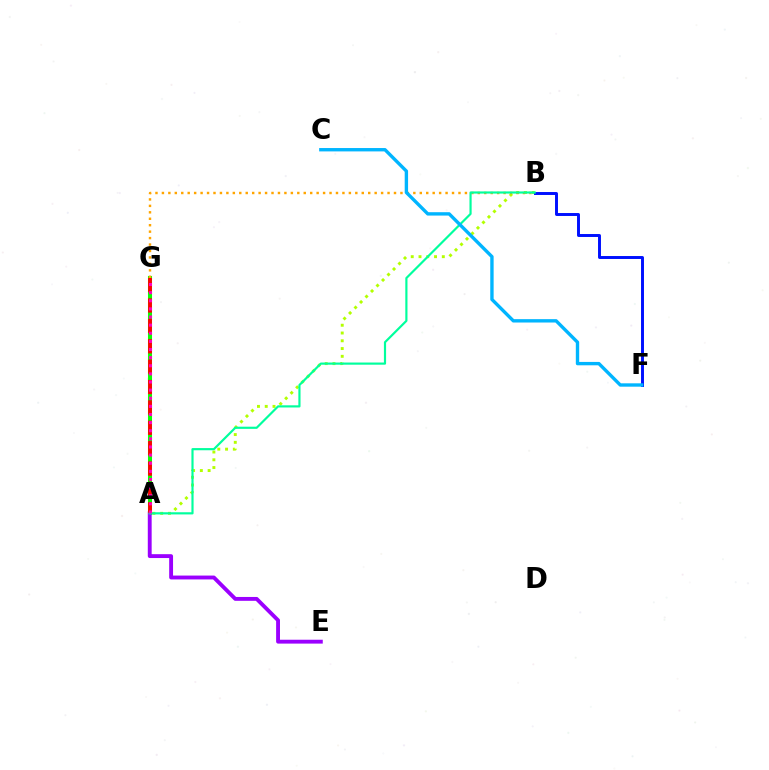{('A', 'B'): [{'color': '#b3ff00', 'line_style': 'dotted', 'thickness': 2.11}, {'color': '#00ff9d', 'line_style': 'solid', 'thickness': 1.57}], ('A', 'G'): [{'color': '#08ff00', 'line_style': 'solid', 'thickness': 2.91}, {'color': '#ff0000', 'line_style': 'dashed', 'thickness': 2.77}, {'color': '#ff00bd', 'line_style': 'dotted', 'thickness': 2.21}], ('A', 'E'): [{'color': '#9b00ff', 'line_style': 'solid', 'thickness': 2.78}], ('B', 'F'): [{'color': '#0010ff', 'line_style': 'solid', 'thickness': 2.12}], ('B', 'G'): [{'color': '#ffa500', 'line_style': 'dotted', 'thickness': 1.75}], ('C', 'F'): [{'color': '#00b5ff', 'line_style': 'solid', 'thickness': 2.43}]}